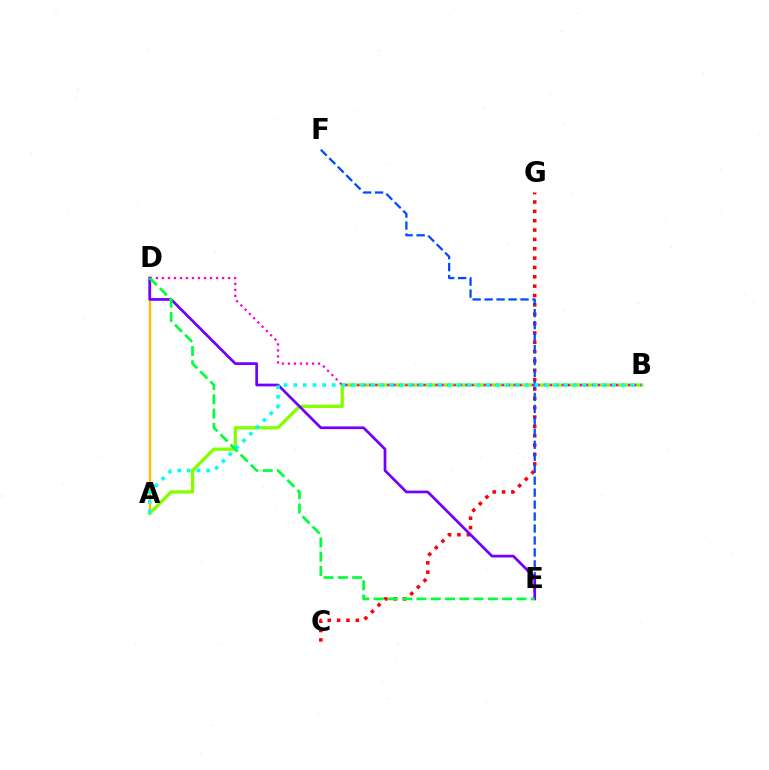{('A', 'D'): [{'color': '#ffbd00', 'line_style': 'solid', 'thickness': 1.71}], ('A', 'B'): [{'color': '#84ff00', 'line_style': 'solid', 'thickness': 2.38}, {'color': '#00fff6', 'line_style': 'dotted', 'thickness': 2.62}], ('C', 'G'): [{'color': '#ff0000', 'line_style': 'dotted', 'thickness': 2.54}], ('B', 'D'): [{'color': '#ff00cf', 'line_style': 'dotted', 'thickness': 1.64}], ('E', 'F'): [{'color': '#004bff', 'line_style': 'dashed', 'thickness': 1.63}], ('D', 'E'): [{'color': '#7200ff', 'line_style': 'solid', 'thickness': 1.96}, {'color': '#00ff39', 'line_style': 'dashed', 'thickness': 1.94}]}